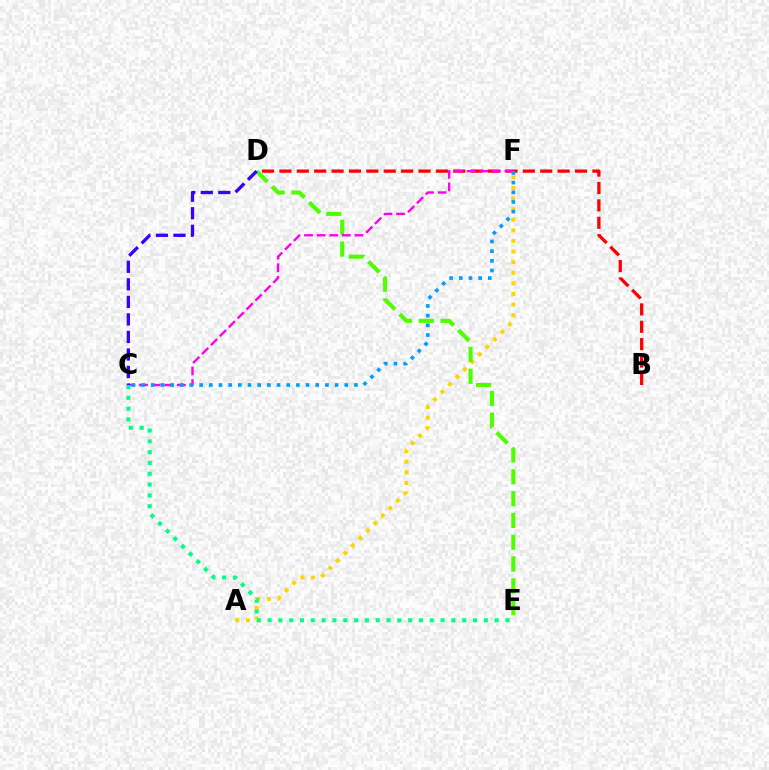{('A', 'F'): [{'color': '#ffd500', 'line_style': 'dotted', 'thickness': 2.88}], ('B', 'D'): [{'color': '#ff0000', 'line_style': 'dashed', 'thickness': 2.36}], ('D', 'E'): [{'color': '#4fff00', 'line_style': 'dashed', 'thickness': 2.96}], ('C', 'F'): [{'color': '#ff00ed', 'line_style': 'dashed', 'thickness': 1.71}, {'color': '#009eff', 'line_style': 'dotted', 'thickness': 2.63}], ('C', 'D'): [{'color': '#3700ff', 'line_style': 'dashed', 'thickness': 2.38}], ('C', 'E'): [{'color': '#00ff86', 'line_style': 'dotted', 'thickness': 2.94}]}